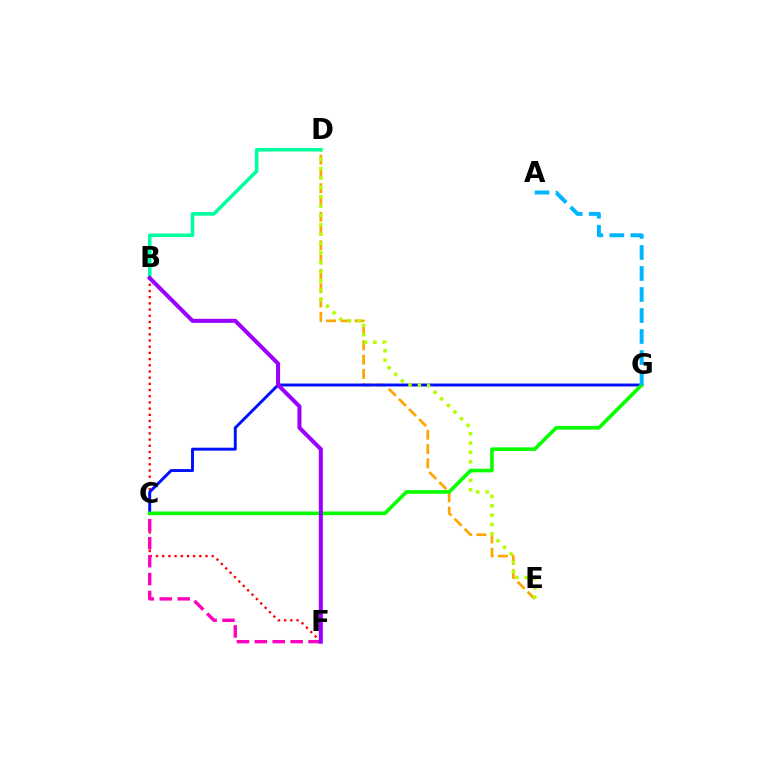{('D', 'E'): [{'color': '#ffa500', 'line_style': 'dashed', 'thickness': 1.94}, {'color': '#b3ff00', 'line_style': 'dotted', 'thickness': 2.54}], ('B', 'F'): [{'color': '#ff0000', 'line_style': 'dotted', 'thickness': 1.68}, {'color': '#9b00ff', 'line_style': 'solid', 'thickness': 2.9}], ('C', 'G'): [{'color': '#0010ff', 'line_style': 'solid', 'thickness': 2.11}, {'color': '#08ff00', 'line_style': 'solid', 'thickness': 2.61}], ('B', 'D'): [{'color': '#00ff9d', 'line_style': 'solid', 'thickness': 2.56}], ('C', 'F'): [{'color': '#ff00bd', 'line_style': 'dashed', 'thickness': 2.43}], ('A', 'G'): [{'color': '#00b5ff', 'line_style': 'dashed', 'thickness': 2.85}]}